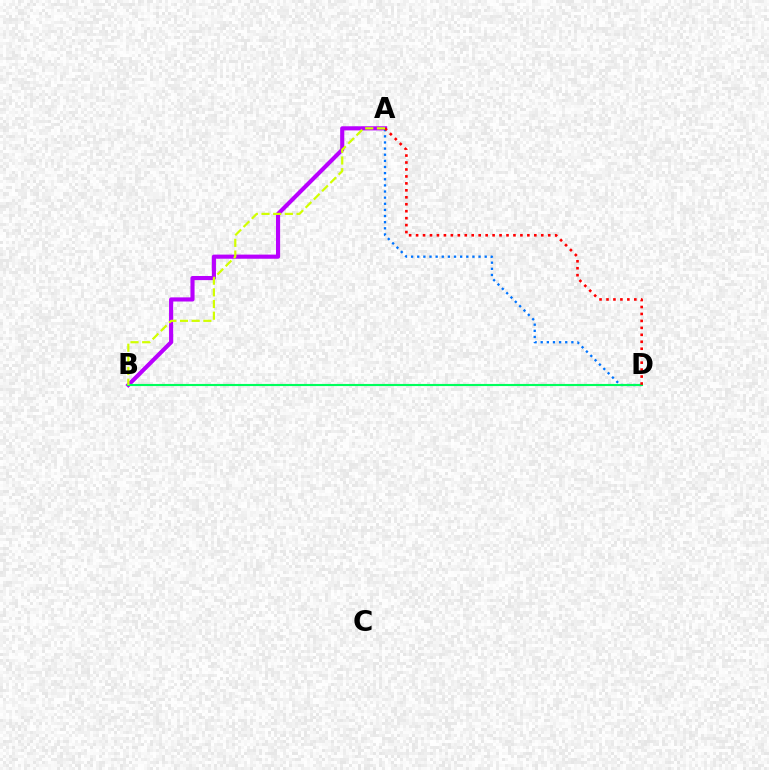{('A', 'B'): [{'color': '#b900ff', 'line_style': 'solid', 'thickness': 2.97}, {'color': '#d1ff00', 'line_style': 'dashed', 'thickness': 1.59}], ('A', 'D'): [{'color': '#0074ff', 'line_style': 'dotted', 'thickness': 1.67}, {'color': '#ff0000', 'line_style': 'dotted', 'thickness': 1.89}], ('B', 'D'): [{'color': '#00ff5c', 'line_style': 'solid', 'thickness': 1.53}]}